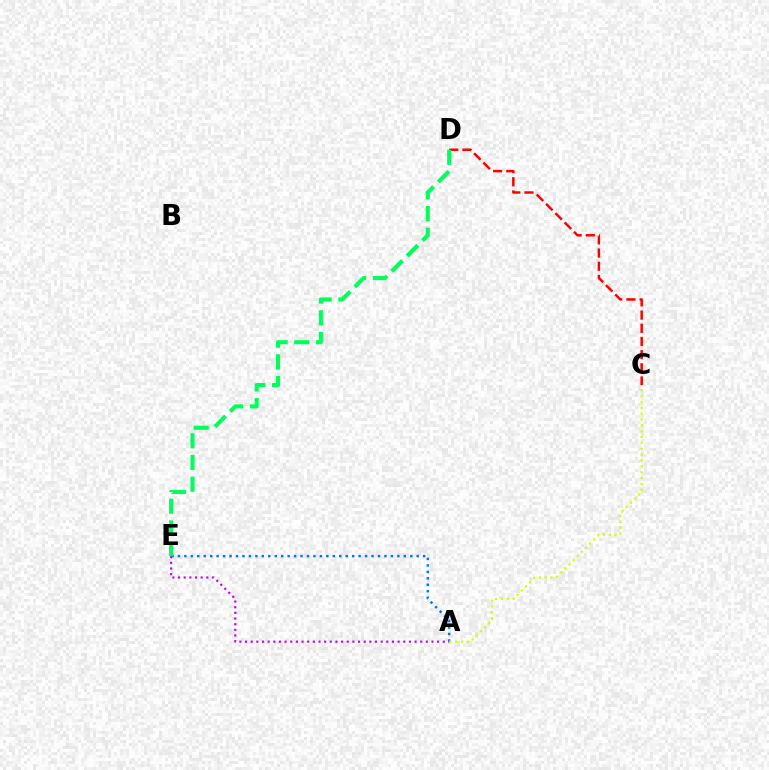{('A', 'E'): [{'color': '#0074ff', 'line_style': 'dotted', 'thickness': 1.75}, {'color': '#b900ff', 'line_style': 'dotted', 'thickness': 1.54}], ('A', 'C'): [{'color': '#d1ff00', 'line_style': 'dotted', 'thickness': 1.59}], ('C', 'D'): [{'color': '#ff0000', 'line_style': 'dashed', 'thickness': 1.79}], ('D', 'E'): [{'color': '#00ff5c', 'line_style': 'dashed', 'thickness': 2.95}]}